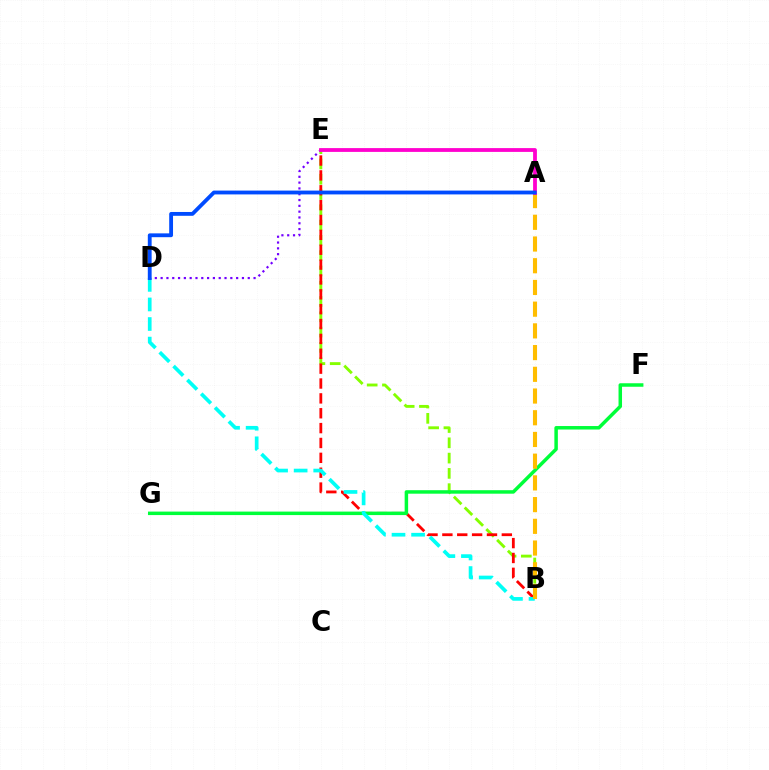{('B', 'E'): [{'color': '#84ff00', 'line_style': 'dashed', 'thickness': 2.08}, {'color': '#ff0000', 'line_style': 'dashed', 'thickness': 2.02}], ('F', 'G'): [{'color': '#00ff39', 'line_style': 'solid', 'thickness': 2.51}], ('B', 'D'): [{'color': '#00fff6', 'line_style': 'dashed', 'thickness': 2.66}], ('D', 'E'): [{'color': '#7200ff', 'line_style': 'dotted', 'thickness': 1.58}], ('A', 'B'): [{'color': '#ffbd00', 'line_style': 'dashed', 'thickness': 2.95}], ('A', 'E'): [{'color': '#ff00cf', 'line_style': 'solid', 'thickness': 2.74}], ('A', 'D'): [{'color': '#004bff', 'line_style': 'solid', 'thickness': 2.76}]}